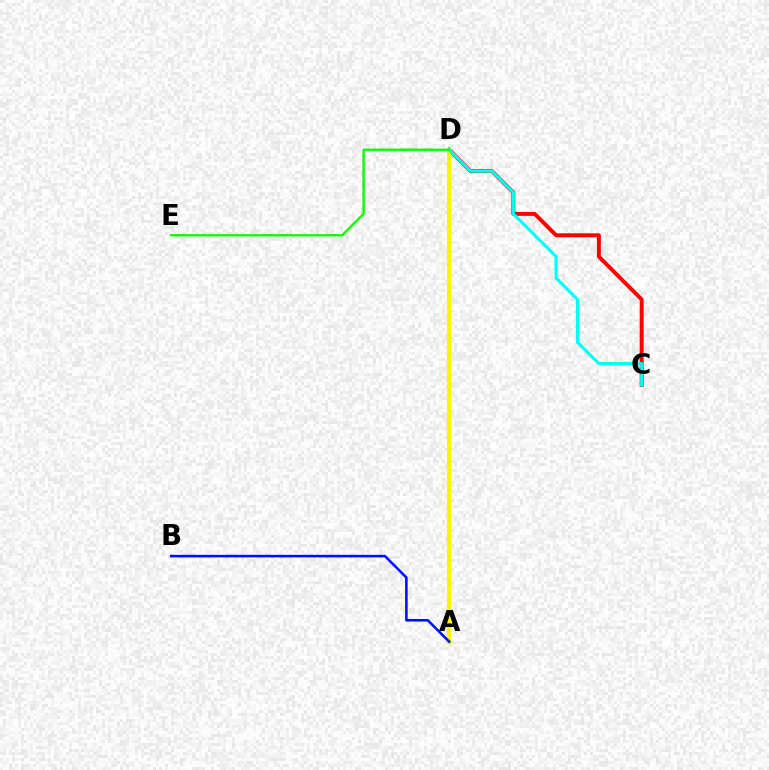{('C', 'D'): [{'color': '#ff0000', 'line_style': 'solid', 'thickness': 2.83}, {'color': '#00fff6', 'line_style': 'solid', 'thickness': 2.25}], ('A', 'D'): [{'color': '#ee00ff', 'line_style': 'dotted', 'thickness': 2.82}, {'color': '#fcf500', 'line_style': 'solid', 'thickness': 2.97}], ('D', 'E'): [{'color': '#08ff00', 'line_style': 'solid', 'thickness': 1.72}], ('A', 'B'): [{'color': '#0010ff', 'line_style': 'solid', 'thickness': 1.84}]}